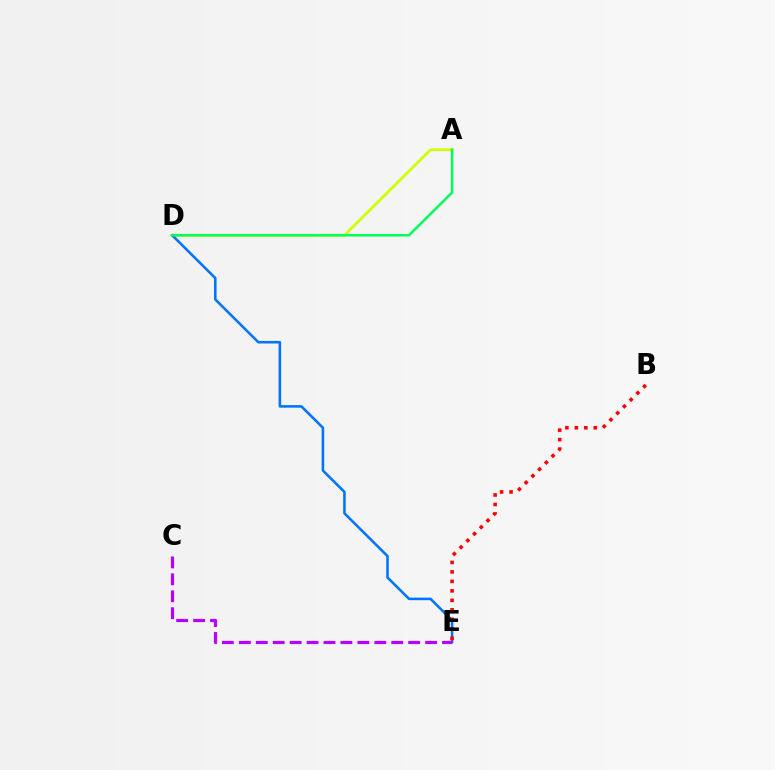{('A', 'D'): [{'color': '#d1ff00', 'line_style': 'solid', 'thickness': 2.01}, {'color': '#00ff5c', 'line_style': 'solid', 'thickness': 1.81}], ('D', 'E'): [{'color': '#0074ff', 'line_style': 'solid', 'thickness': 1.84}], ('B', 'E'): [{'color': '#ff0000', 'line_style': 'dotted', 'thickness': 2.58}], ('C', 'E'): [{'color': '#b900ff', 'line_style': 'dashed', 'thickness': 2.3}]}